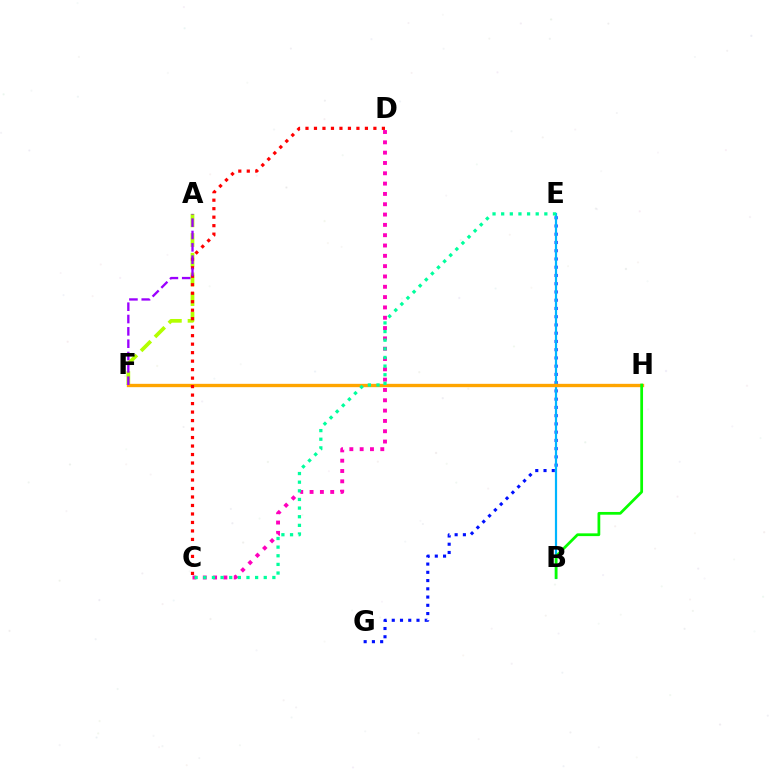{('A', 'F'): [{'color': '#b3ff00', 'line_style': 'dashed', 'thickness': 2.67}, {'color': '#9b00ff', 'line_style': 'dashed', 'thickness': 1.68}], ('E', 'G'): [{'color': '#0010ff', 'line_style': 'dotted', 'thickness': 2.24}], ('C', 'D'): [{'color': '#ff00bd', 'line_style': 'dotted', 'thickness': 2.8}, {'color': '#ff0000', 'line_style': 'dotted', 'thickness': 2.31}], ('B', 'E'): [{'color': '#00b5ff', 'line_style': 'solid', 'thickness': 1.58}], ('F', 'H'): [{'color': '#ffa500', 'line_style': 'solid', 'thickness': 2.4}], ('C', 'E'): [{'color': '#00ff9d', 'line_style': 'dotted', 'thickness': 2.35}], ('B', 'H'): [{'color': '#08ff00', 'line_style': 'solid', 'thickness': 1.98}]}